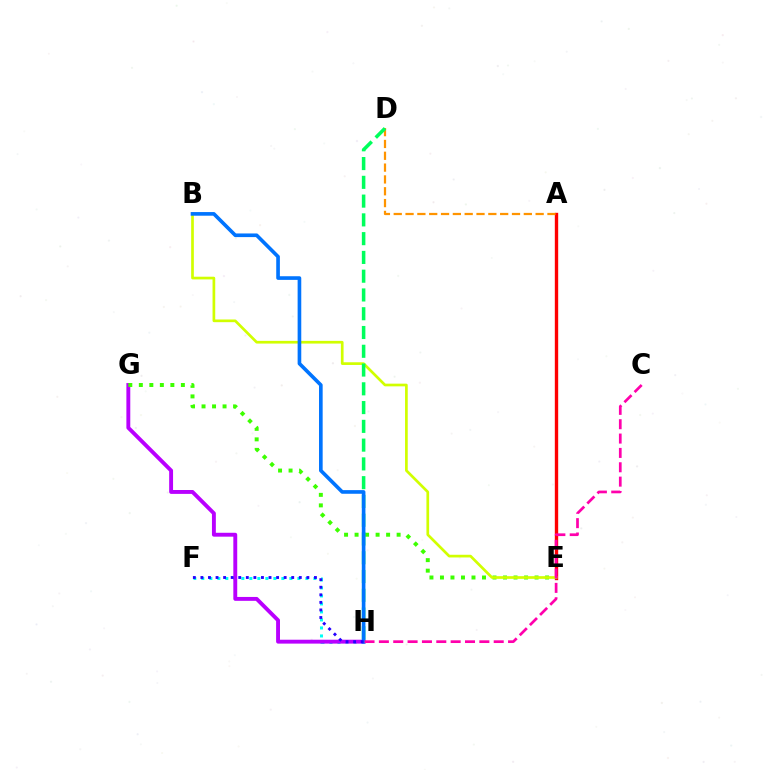{('F', 'H'): [{'color': '#00fff6', 'line_style': 'dotted', 'thickness': 2.18}, {'color': '#2500ff', 'line_style': 'dotted', 'thickness': 2.06}], ('A', 'E'): [{'color': '#ff0000', 'line_style': 'solid', 'thickness': 2.42}], ('A', 'D'): [{'color': '#ff9400', 'line_style': 'dashed', 'thickness': 1.61}], ('G', 'H'): [{'color': '#b900ff', 'line_style': 'solid', 'thickness': 2.8}], ('E', 'G'): [{'color': '#3dff00', 'line_style': 'dotted', 'thickness': 2.86}], ('B', 'E'): [{'color': '#d1ff00', 'line_style': 'solid', 'thickness': 1.94}], ('D', 'H'): [{'color': '#00ff5c', 'line_style': 'dashed', 'thickness': 2.55}], ('B', 'H'): [{'color': '#0074ff', 'line_style': 'solid', 'thickness': 2.62}], ('C', 'H'): [{'color': '#ff00ac', 'line_style': 'dashed', 'thickness': 1.95}]}